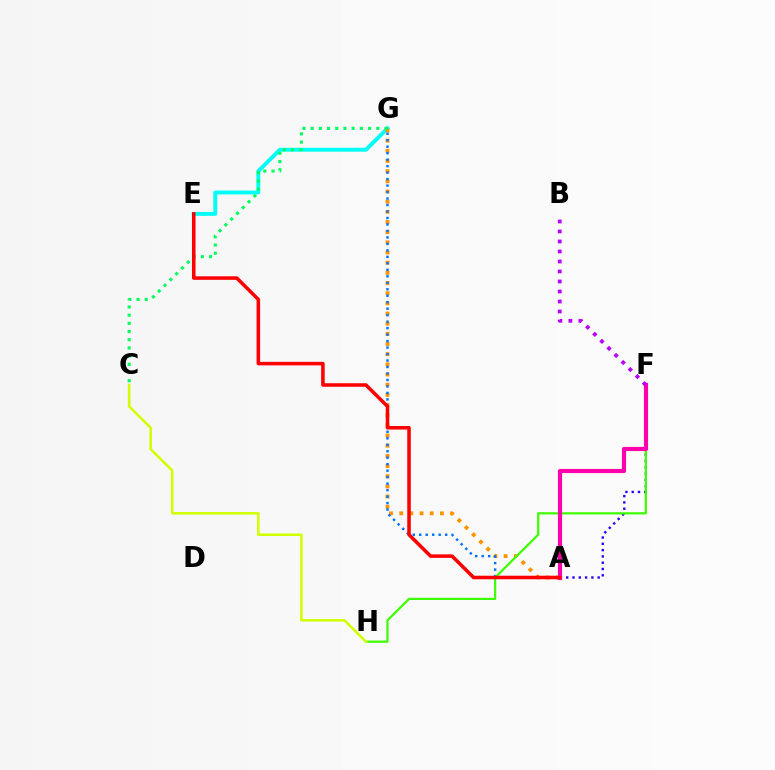{('E', 'G'): [{'color': '#00fff6', 'line_style': 'solid', 'thickness': 2.82}], ('A', 'G'): [{'color': '#ff9400', 'line_style': 'dotted', 'thickness': 2.76}, {'color': '#0074ff', 'line_style': 'dotted', 'thickness': 1.76}], ('A', 'F'): [{'color': '#2500ff', 'line_style': 'dotted', 'thickness': 1.71}, {'color': '#ff00ac', 'line_style': 'solid', 'thickness': 3.0}], ('C', 'G'): [{'color': '#00ff5c', 'line_style': 'dotted', 'thickness': 2.23}], ('F', 'H'): [{'color': '#3dff00', 'line_style': 'solid', 'thickness': 1.6}], ('A', 'E'): [{'color': '#ff0000', 'line_style': 'solid', 'thickness': 2.54}], ('C', 'H'): [{'color': '#d1ff00', 'line_style': 'solid', 'thickness': 1.84}], ('B', 'F'): [{'color': '#b900ff', 'line_style': 'dotted', 'thickness': 2.72}]}